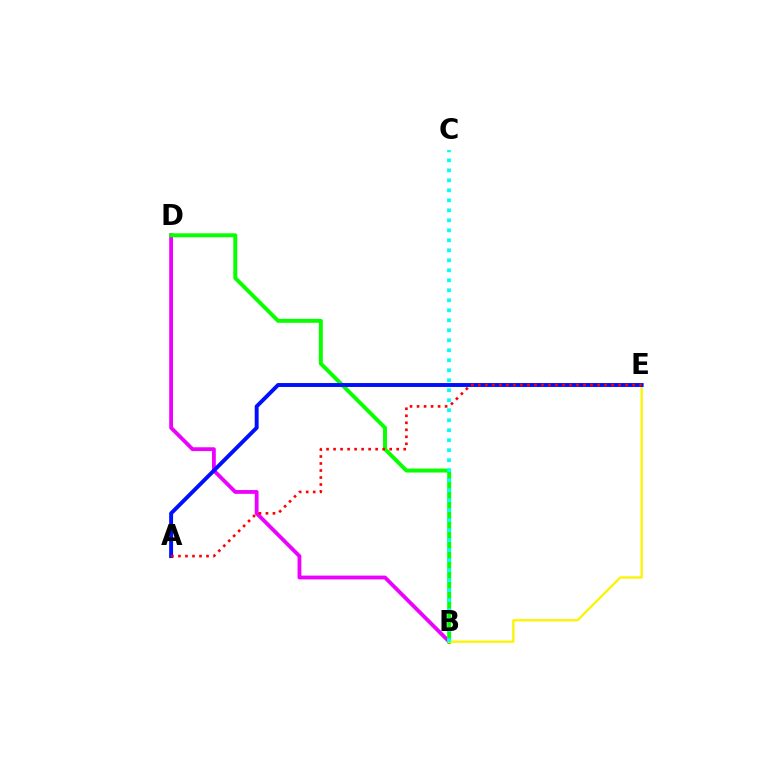{('B', 'D'): [{'color': '#ee00ff', 'line_style': 'solid', 'thickness': 2.75}, {'color': '#08ff00', 'line_style': 'solid', 'thickness': 2.84}], ('B', 'E'): [{'color': '#fcf500', 'line_style': 'solid', 'thickness': 1.65}], ('B', 'C'): [{'color': '#00fff6', 'line_style': 'dotted', 'thickness': 2.72}], ('A', 'E'): [{'color': '#0010ff', 'line_style': 'solid', 'thickness': 2.82}, {'color': '#ff0000', 'line_style': 'dotted', 'thickness': 1.91}]}